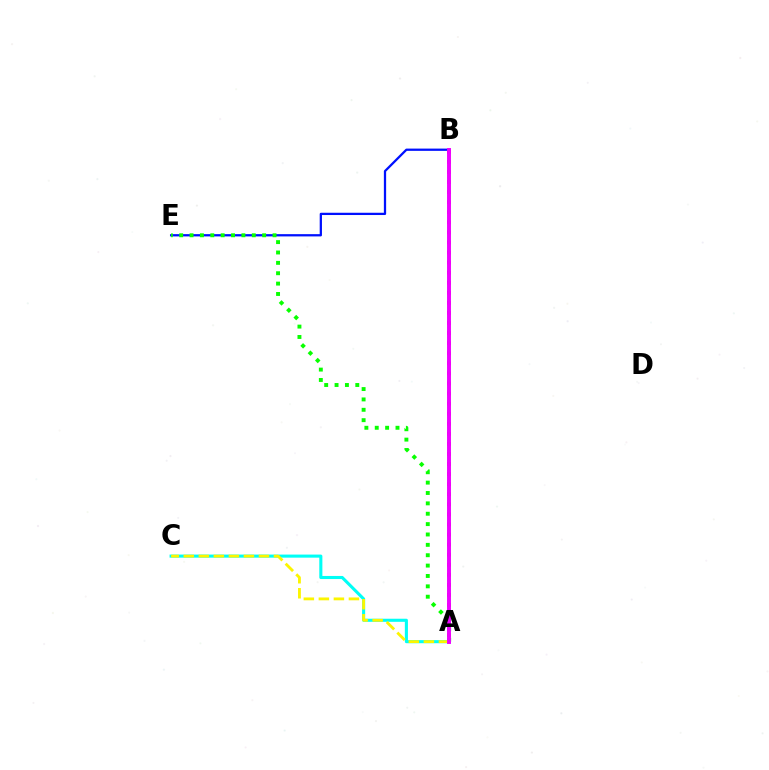{('B', 'E'): [{'color': '#0010ff', 'line_style': 'solid', 'thickness': 1.63}], ('A', 'E'): [{'color': '#08ff00', 'line_style': 'dotted', 'thickness': 2.82}], ('A', 'C'): [{'color': '#00fff6', 'line_style': 'solid', 'thickness': 2.22}, {'color': '#fcf500', 'line_style': 'dashed', 'thickness': 2.04}], ('A', 'B'): [{'color': '#ff0000', 'line_style': 'dotted', 'thickness': 2.74}, {'color': '#ee00ff', 'line_style': 'solid', 'thickness': 2.82}]}